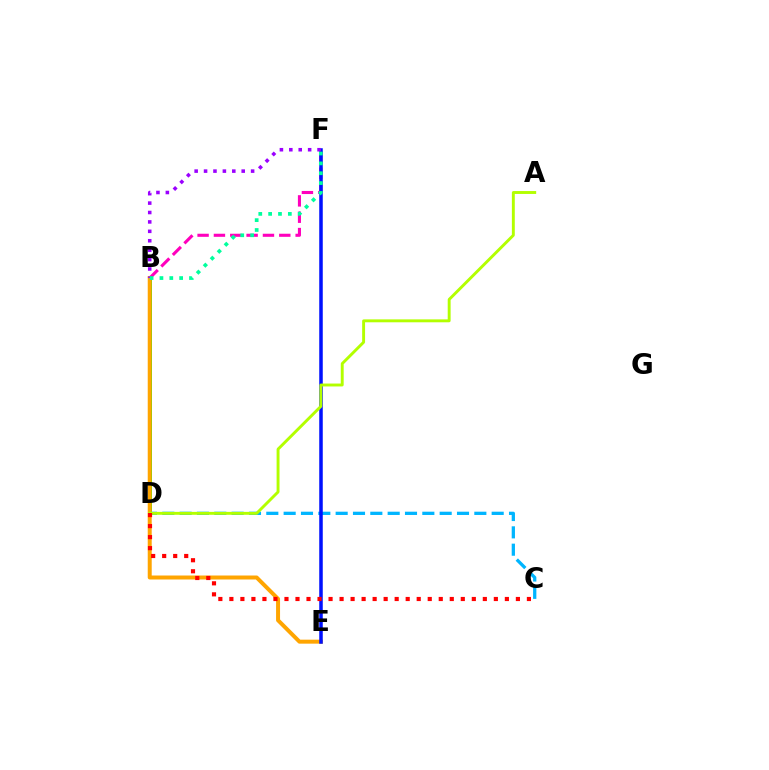{('B', 'D'): [{'color': '#08ff00', 'line_style': 'solid', 'thickness': 2.88}], ('C', 'D'): [{'color': '#00b5ff', 'line_style': 'dashed', 'thickness': 2.36}, {'color': '#ff0000', 'line_style': 'dotted', 'thickness': 2.99}], ('B', 'E'): [{'color': '#ffa500', 'line_style': 'solid', 'thickness': 2.87}], ('B', 'F'): [{'color': '#ff00bd', 'line_style': 'dashed', 'thickness': 2.22}, {'color': '#9b00ff', 'line_style': 'dotted', 'thickness': 2.56}, {'color': '#00ff9d', 'line_style': 'dotted', 'thickness': 2.68}], ('E', 'F'): [{'color': '#0010ff', 'line_style': 'solid', 'thickness': 2.53}], ('A', 'D'): [{'color': '#b3ff00', 'line_style': 'solid', 'thickness': 2.09}]}